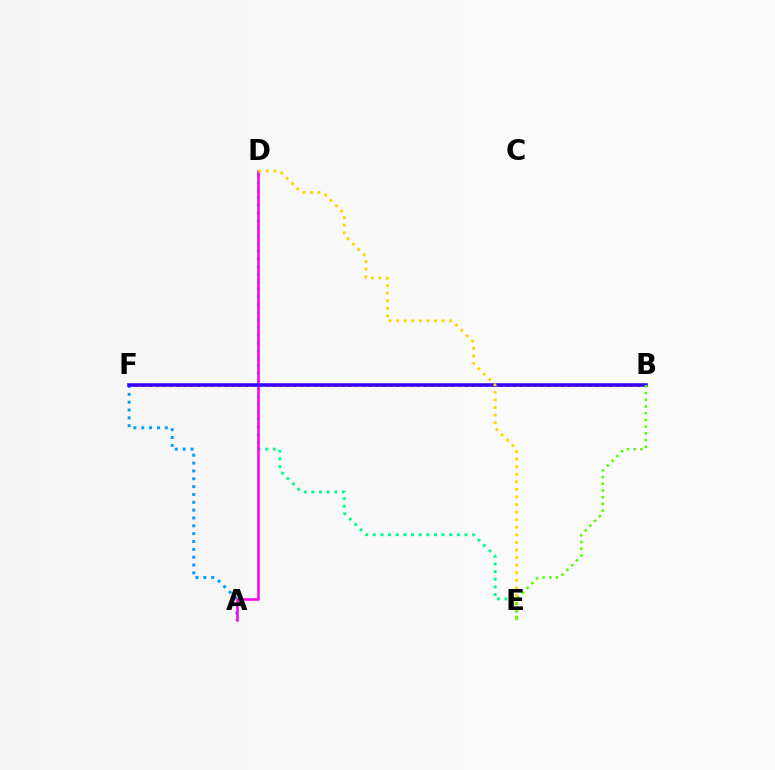{('D', 'E'): [{'color': '#00ff86', 'line_style': 'dotted', 'thickness': 2.08}, {'color': '#ffd500', 'line_style': 'dotted', 'thickness': 2.06}], ('B', 'F'): [{'color': '#ff0000', 'line_style': 'dotted', 'thickness': 1.87}, {'color': '#3700ff', 'line_style': 'solid', 'thickness': 2.54}], ('A', 'F'): [{'color': '#009eff', 'line_style': 'dotted', 'thickness': 2.13}], ('A', 'D'): [{'color': '#ff00ed', 'line_style': 'solid', 'thickness': 1.83}], ('B', 'E'): [{'color': '#4fff00', 'line_style': 'dotted', 'thickness': 1.83}]}